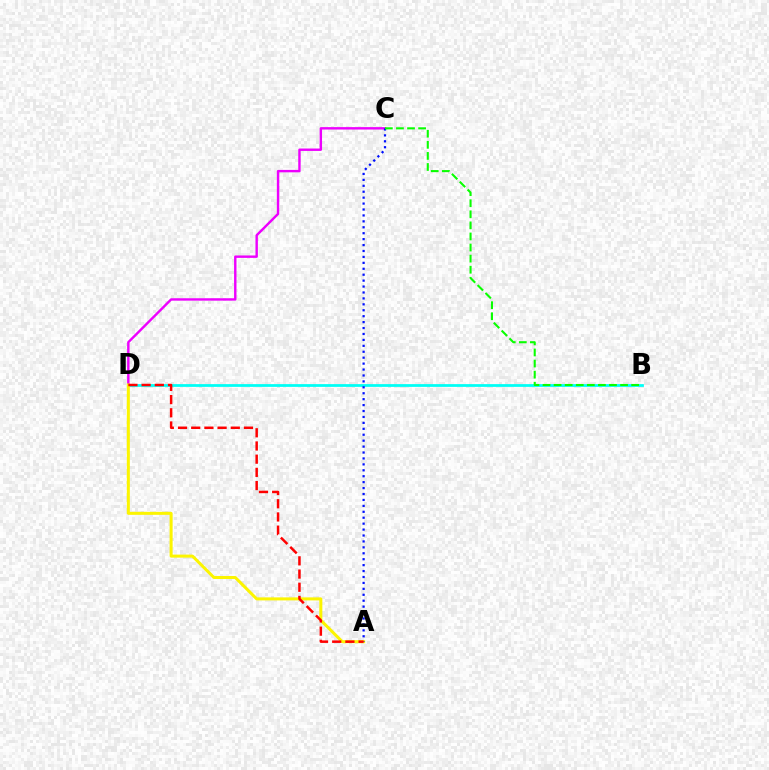{('B', 'D'): [{'color': '#00fff6', 'line_style': 'solid', 'thickness': 1.99}], ('C', 'D'): [{'color': '#ee00ff', 'line_style': 'solid', 'thickness': 1.74}], ('A', 'D'): [{'color': '#fcf500', 'line_style': 'solid', 'thickness': 2.17}, {'color': '#ff0000', 'line_style': 'dashed', 'thickness': 1.79}], ('A', 'C'): [{'color': '#0010ff', 'line_style': 'dotted', 'thickness': 1.61}], ('B', 'C'): [{'color': '#08ff00', 'line_style': 'dashed', 'thickness': 1.51}]}